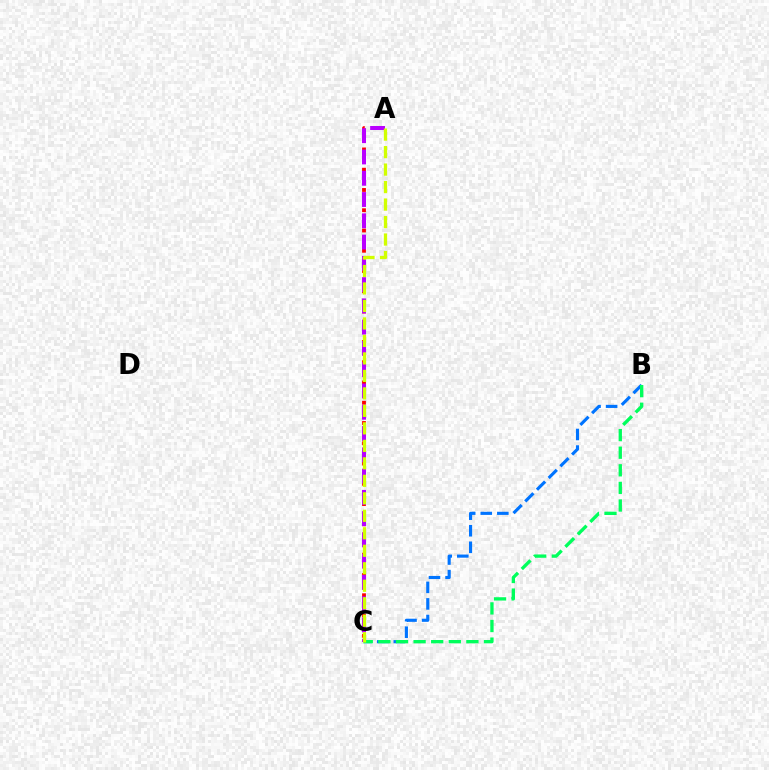{('B', 'C'): [{'color': '#0074ff', 'line_style': 'dashed', 'thickness': 2.25}, {'color': '#00ff5c', 'line_style': 'dashed', 'thickness': 2.39}], ('A', 'C'): [{'color': '#ff0000', 'line_style': 'dotted', 'thickness': 2.75}, {'color': '#b900ff', 'line_style': 'dashed', 'thickness': 2.89}, {'color': '#d1ff00', 'line_style': 'dashed', 'thickness': 2.38}]}